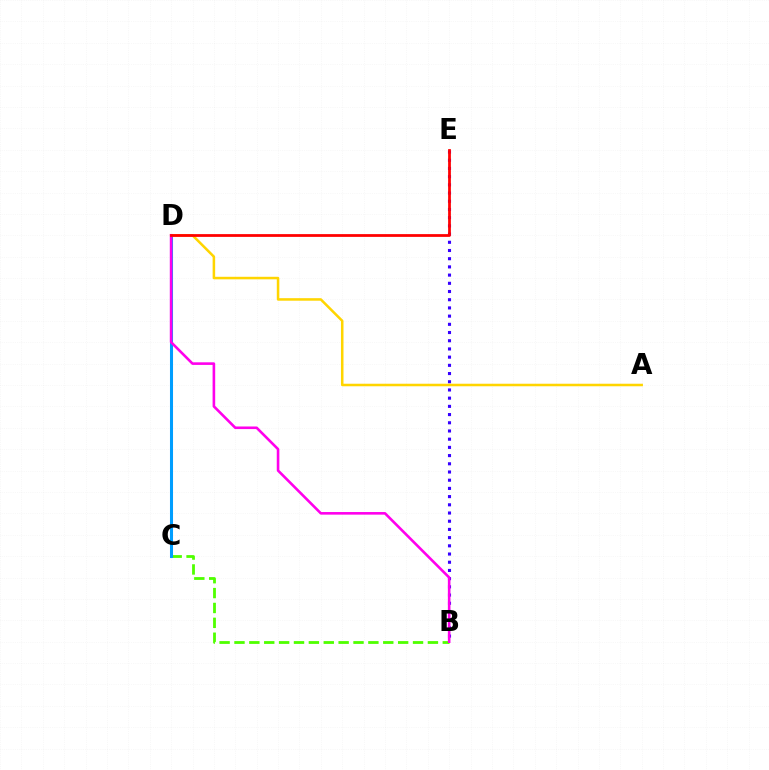{('B', 'C'): [{'color': '#4fff00', 'line_style': 'dashed', 'thickness': 2.02}], ('C', 'D'): [{'color': '#00ff86', 'line_style': 'dashed', 'thickness': 1.82}, {'color': '#009eff', 'line_style': 'solid', 'thickness': 2.19}], ('B', 'E'): [{'color': '#3700ff', 'line_style': 'dotted', 'thickness': 2.23}], ('A', 'D'): [{'color': '#ffd500', 'line_style': 'solid', 'thickness': 1.82}], ('B', 'D'): [{'color': '#ff00ed', 'line_style': 'solid', 'thickness': 1.87}], ('D', 'E'): [{'color': '#ff0000', 'line_style': 'solid', 'thickness': 1.99}]}